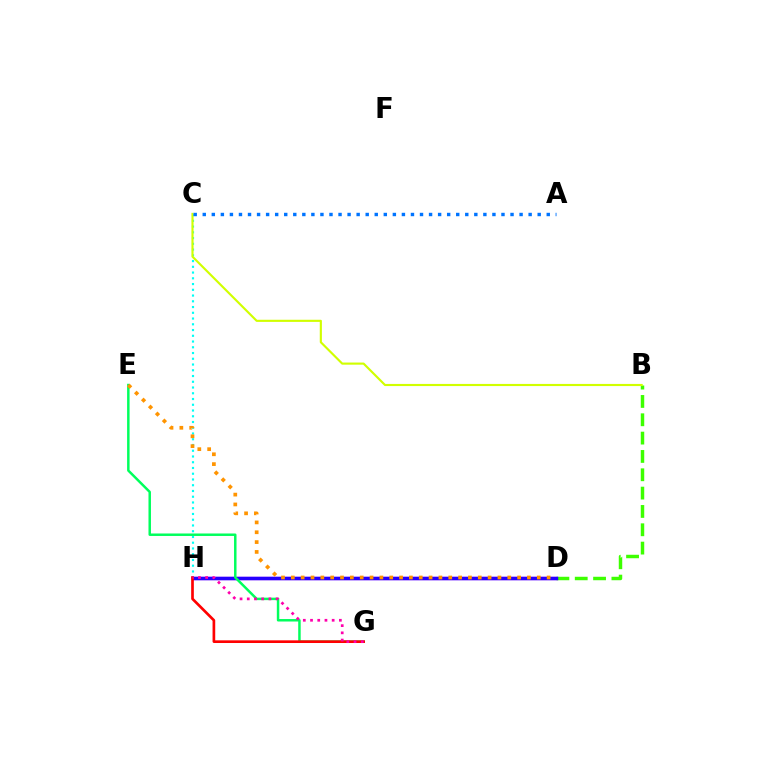{('D', 'H'): [{'color': '#b900ff', 'line_style': 'solid', 'thickness': 2.39}, {'color': '#2500ff', 'line_style': 'solid', 'thickness': 2.48}], ('B', 'D'): [{'color': '#3dff00', 'line_style': 'dashed', 'thickness': 2.49}], ('C', 'H'): [{'color': '#00fff6', 'line_style': 'dotted', 'thickness': 1.56}], ('B', 'C'): [{'color': '#d1ff00', 'line_style': 'solid', 'thickness': 1.54}], ('E', 'G'): [{'color': '#00ff5c', 'line_style': 'solid', 'thickness': 1.78}], ('G', 'H'): [{'color': '#ff0000', 'line_style': 'solid', 'thickness': 1.92}, {'color': '#ff00ac', 'line_style': 'dotted', 'thickness': 1.96}], ('A', 'C'): [{'color': '#0074ff', 'line_style': 'dotted', 'thickness': 2.46}], ('D', 'E'): [{'color': '#ff9400', 'line_style': 'dotted', 'thickness': 2.67}]}